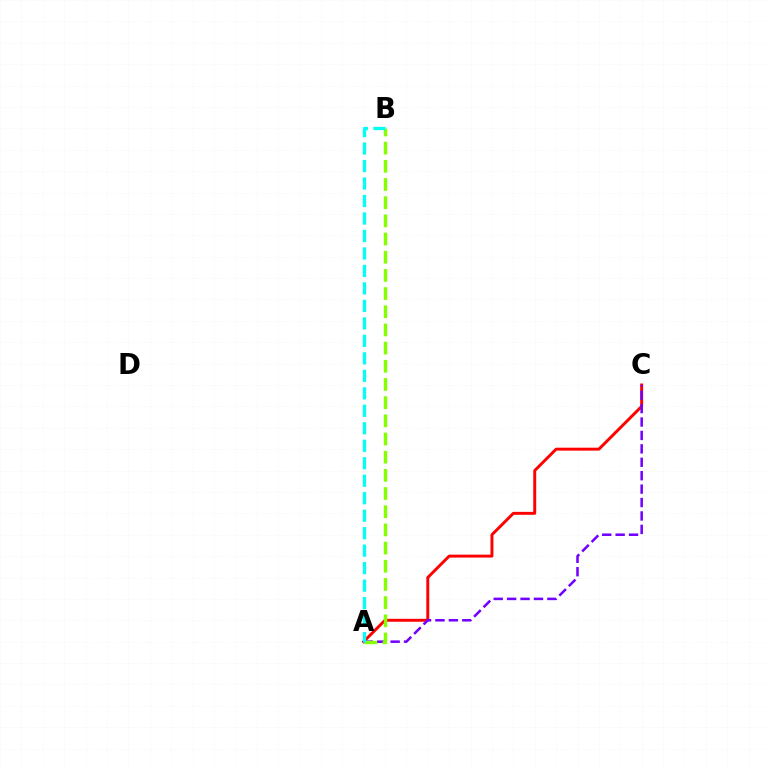{('A', 'C'): [{'color': '#ff0000', 'line_style': 'solid', 'thickness': 2.12}, {'color': '#7200ff', 'line_style': 'dashed', 'thickness': 1.82}], ('A', 'B'): [{'color': '#84ff00', 'line_style': 'dashed', 'thickness': 2.47}, {'color': '#00fff6', 'line_style': 'dashed', 'thickness': 2.37}]}